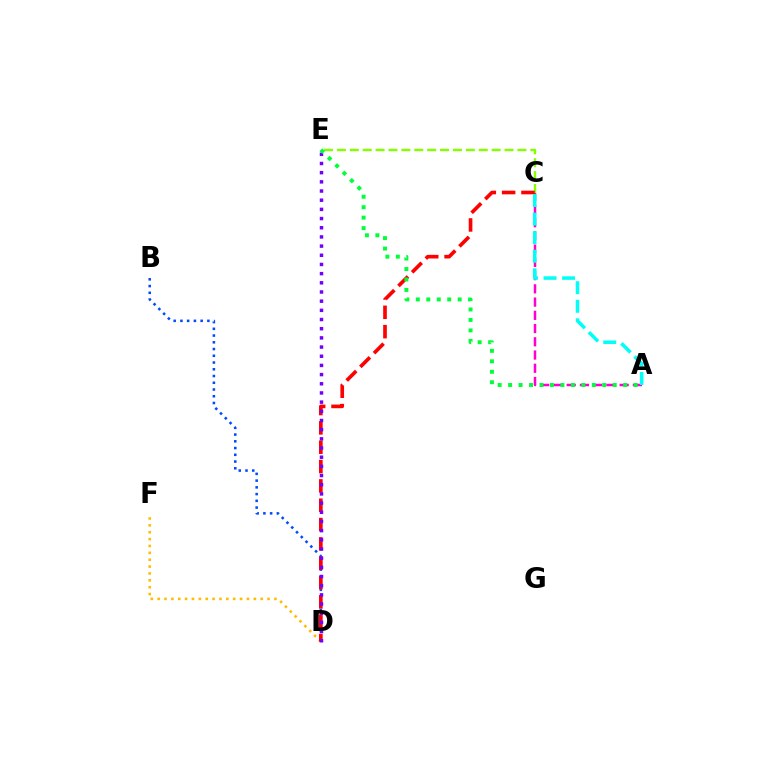{('A', 'C'): [{'color': '#ff00cf', 'line_style': 'dashed', 'thickness': 1.8}, {'color': '#00fff6', 'line_style': 'dashed', 'thickness': 2.52}], ('B', 'D'): [{'color': '#004bff', 'line_style': 'dotted', 'thickness': 1.83}], ('D', 'F'): [{'color': '#ffbd00', 'line_style': 'dotted', 'thickness': 1.87}], ('C', 'E'): [{'color': '#84ff00', 'line_style': 'dashed', 'thickness': 1.75}], ('C', 'D'): [{'color': '#ff0000', 'line_style': 'dashed', 'thickness': 2.63}], ('D', 'E'): [{'color': '#7200ff', 'line_style': 'dotted', 'thickness': 2.49}], ('A', 'E'): [{'color': '#00ff39', 'line_style': 'dotted', 'thickness': 2.84}]}